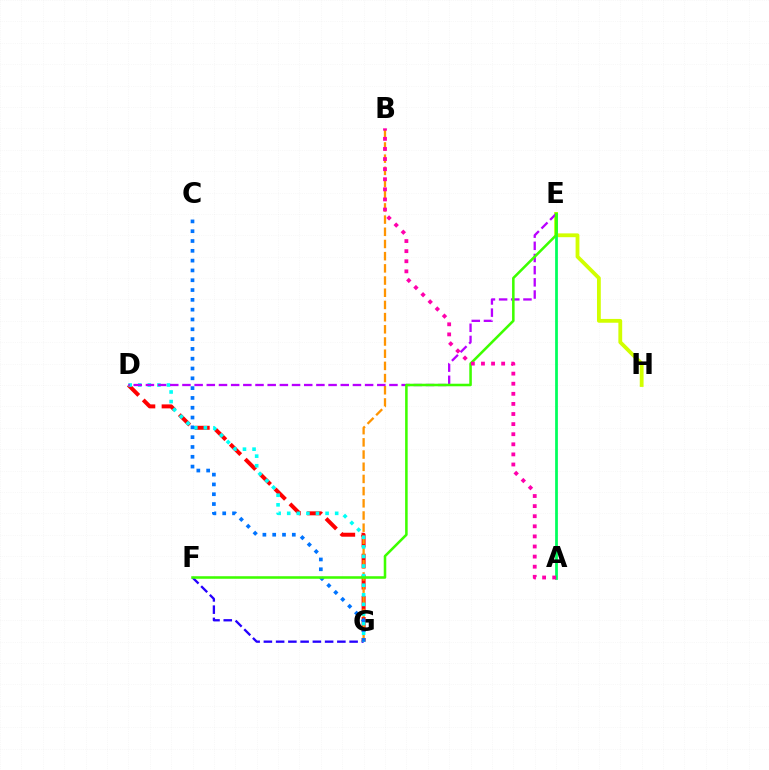{('F', 'G'): [{'color': '#2500ff', 'line_style': 'dashed', 'thickness': 1.66}], ('E', 'H'): [{'color': '#d1ff00', 'line_style': 'solid', 'thickness': 2.74}], ('D', 'G'): [{'color': '#ff0000', 'line_style': 'dashed', 'thickness': 2.86}, {'color': '#00fff6', 'line_style': 'dotted', 'thickness': 2.61}], ('A', 'E'): [{'color': '#00ff5c', 'line_style': 'solid', 'thickness': 1.98}], ('B', 'G'): [{'color': '#ff9400', 'line_style': 'dashed', 'thickness': 1.66}], ('D', 'E'): [{'color': '#b900ff', 'line_style': 'dashed', 'thickness': 1.65}], ('C', 'G'): [{'color': '#0074ff', 'line_style': 'dotted', 'thickness': 2.66}], ('E', 'F'): [{'color': '#3dff00', 'line_style': 'solid', 'thickness': 1.83}], ('A', 'B'): [{'color': '#ff00ac', 'line_style': 'dotted', 'thickness': 2.74}]}